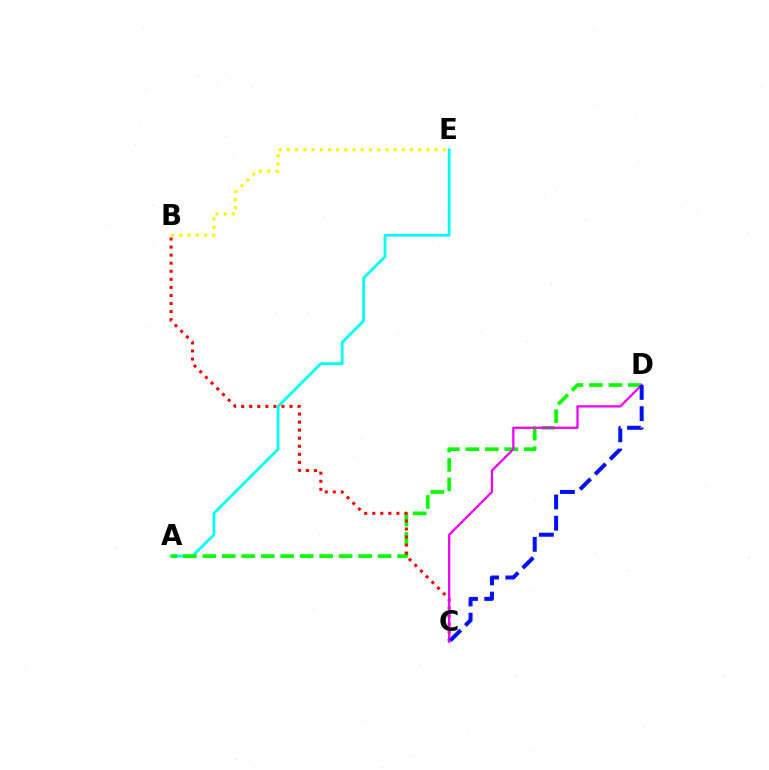{('A', 'E'): [{'color': '#00fff6', 'line_style': 'solid', 'thickness': 1.97}], ('A', 'D'): [{'color': '#08ff00', 'line_style': 'dashed', 'thickness': 2.65}], ('B', 'C'): [{'color': '#ff0000', 'line_style': 'dotted', 'thickness': 2.19}], ('C', 'D'): [{'color': '#ee00ff', 'line_style': 'solid', 'thickness': 1.62}, {'color': '#0010ff', 'line_style': 'dashed', 'thickness': 2.89}], ('B', 'E'): [{'color': '#fcf500', 'line_style': 'dotted', 'thickness': 2.23}]}